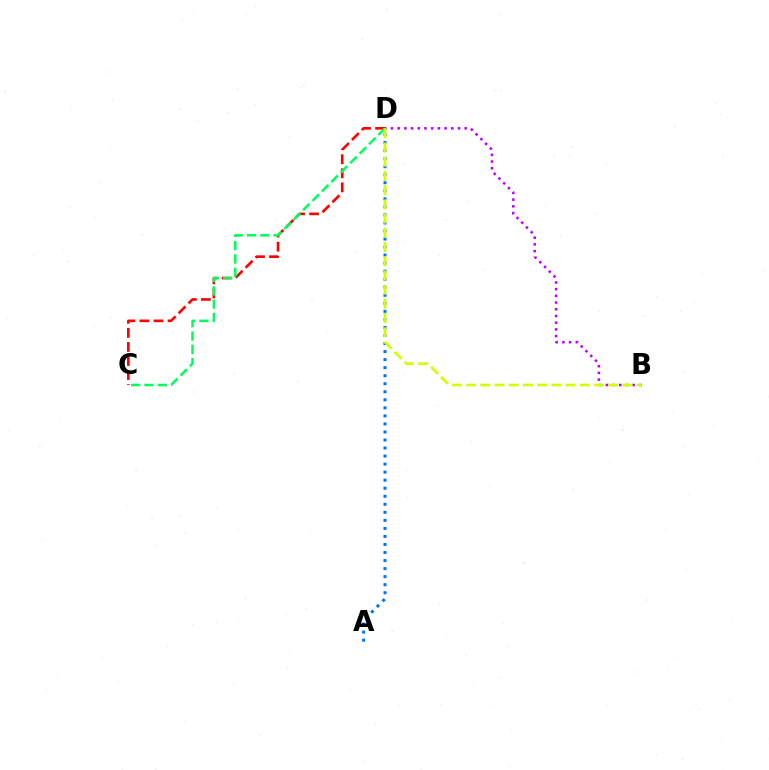{('C', 'D'): [{'color': '#ff0000', 'line_style': 'dashed', 'thickness': 1.91}, {'color': '#00ff5c', 'line_style': 'dashed', 'thickness': 1.81}], ('A', 'D'): [{'color': '#0074ff', 'line_style': 'dotted', 'thickness': 2.18}], ('B', 'D'): [{'color': '#b900ff', 'line_style': 'dotted', 'thickness': 1.82}, {'color': '#d1ff00', 'line_style': 'dashed', 'thickness': 1.93}]}